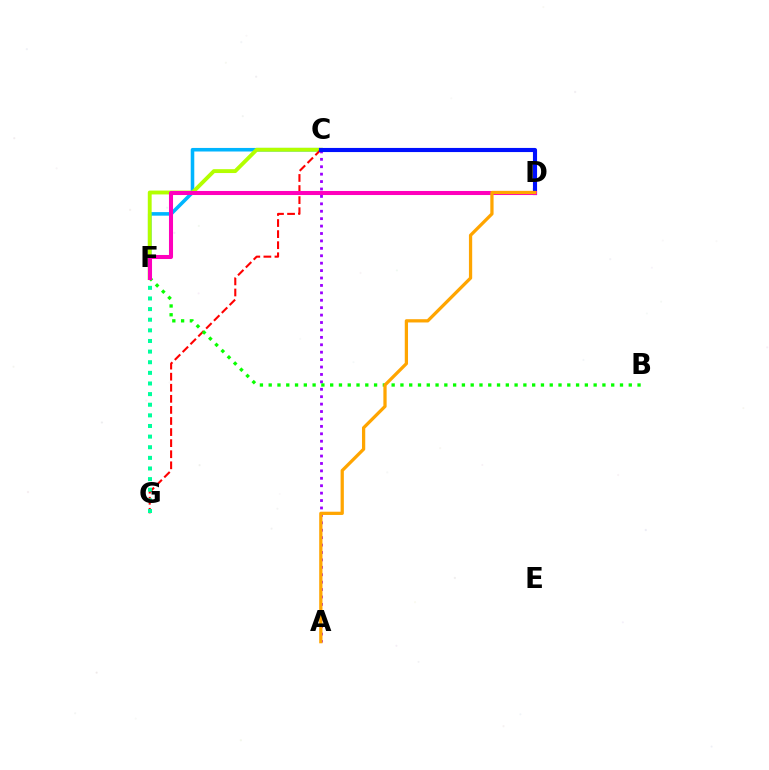{('C', 'F'): [{'color': '#00b5ff', 'line_style': 'solid', 'thickness': 2.56}, {'color': '#b3ff00', 'line_style': 'solid', 'thickness': 2.79}], ('A', 'C'): [{'color': '#9b00ff', 'line_style': 'dotted', 'thickness': 2.02}], ('C', 'G'): [{'color': '#ff0000', 'line_style': 'dashed', 'thickness': 1.5}], ('F', 'G'): [{'color': '#00ff9d', 'line_style': 'dotted', 'thickness': 2.89}], ('C', 'D'): [{'color': '#0010ff', 'line_style': 'solid', 'thickness': 2.97}], ('B', 'F'): [{'color': '#08ff00', 'line_style': 'dotted', 'thickness': 2.39}], ('D', 'F'): [{'color': '#ff00bd', 'line_style': 'solid', 'thickness': 2.92}], ('A', 'D'): [{'color': '#ffa500', 'line_style': 'solid', 'thickness': 2.34}]}